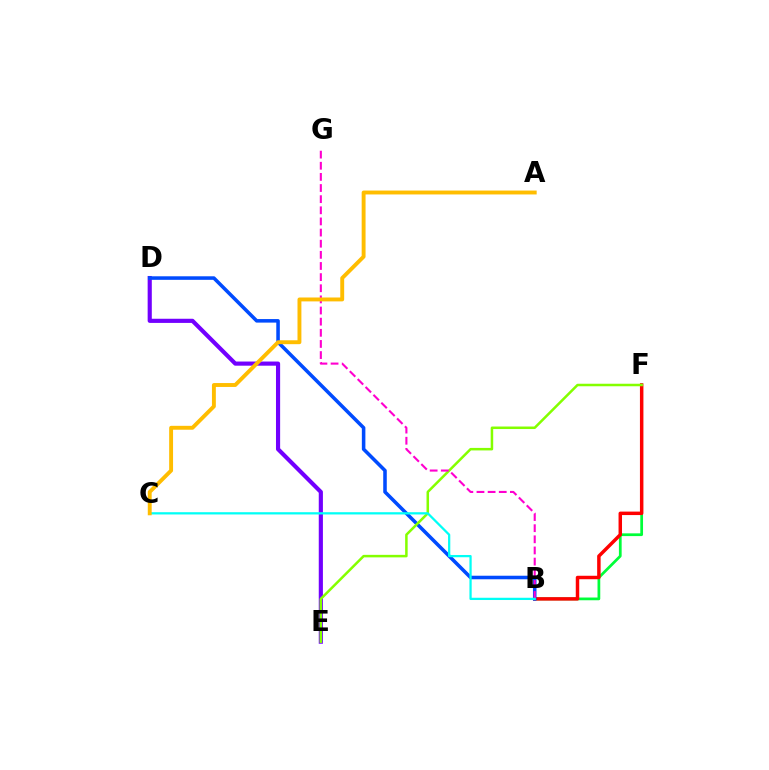{('B', 'F'): [{'color': '#00ff39', 'line_style': 'solid', 'thickness': 1.97}, {'color': '#ff0000', 'line_style': 'solid', 'thickness': 2.5}], ('D', 'E'): [{'color': '#7200ff', 'line_style': 'solid', 'thickness': 2.99}], ('B', 'D'): [{'color': '#004bff', 'line_style': 'solid', 'thickness': 2.55}], ('E', 'F'): [{'color': '#84ff00', 'line_style': 'solid', 'thickness': 1.81}], ('B', 'G'): [{'color': '#ff00cf', 'line_style': 'dashed', 'thickness': 1.51}], ('B', 'C'): [{'color': '#00fff6', 'line_style': 'solid', 'thickness': 1.62}], ('A', 'C'): [{'color': '#ffbd00', 'line_style': 'solid', 'thickness': 2.81}]}